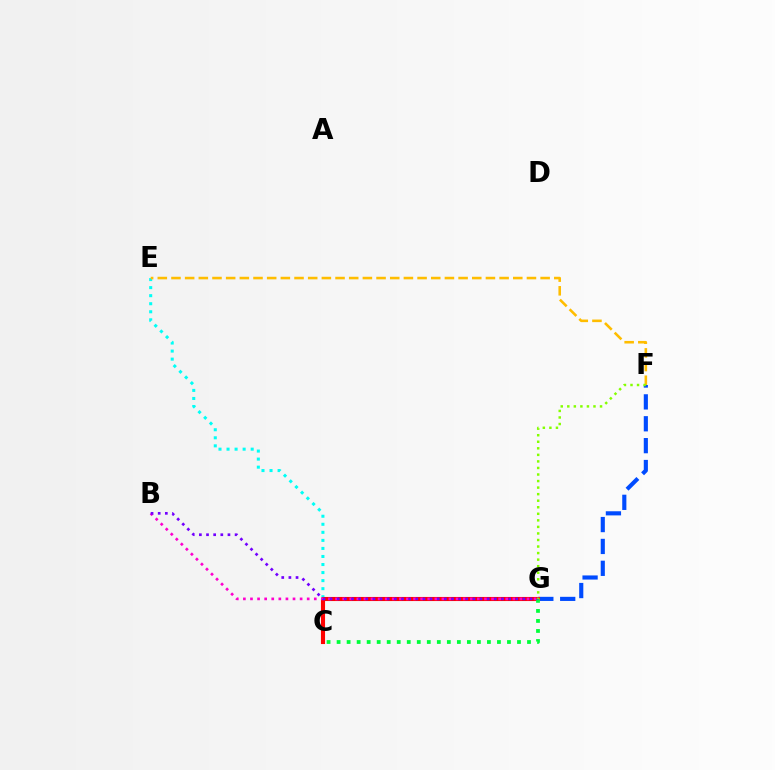{('C', 'E'): [{'color': '#00fff6', 'line_style': 'dotted', 'thickness': 2.19}], ('F', 'G'): [{'color': '#004bff', 'line_style': 'dashed', 'thickness': 2.97}, {'color': '#84ff00', 'line_style': 'dotted', 'thickness': 1.78}], ('C', 'G'): [{'color': '#ff0000', 'line_style': 'solid', 'thickness': 2.95}, {'color': '#00ff39', 'line_style': 'dotted', 'thickness': 2.72}], ('B', 'G'): [{'color': '#ff00cf', 'line_style': 'dotted', 'thickness': 1.93}, {'color': '#7200ff', 'line_style': 'dotted', 'thickness': 1.94}], ('E', 'F'): [{'color': '#ffbd00', 'line_style': 'dashed', 'thickness': 1.86}]}